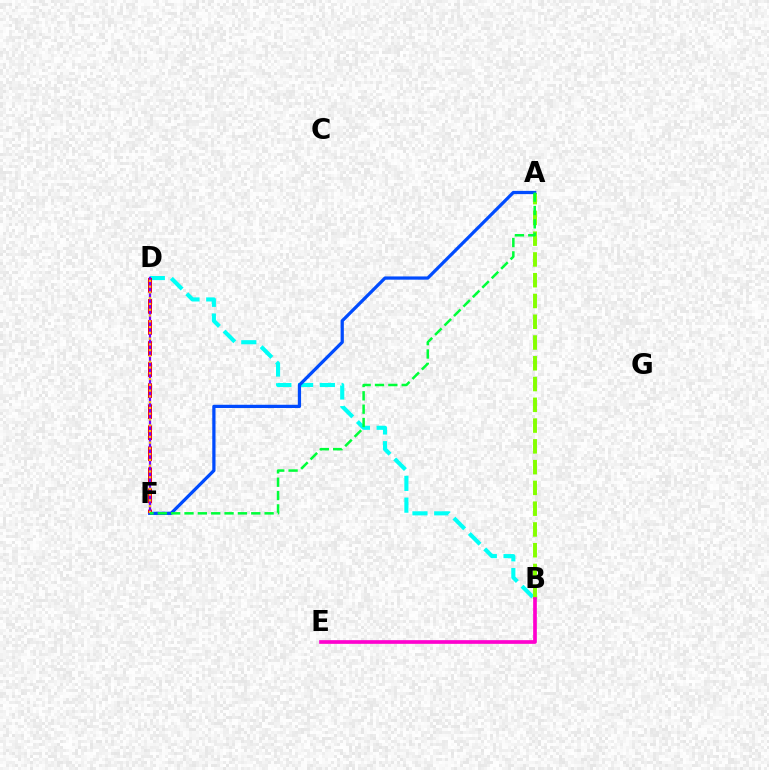{('B', 'D'): [{'color': '#00fff6', 'line_style': 'dashed', 'thickness': 2.96}], ('A', 'B'): [{'color': '#84ff00', 'line_style': 'dashed', 'thickness': 2.82}], ('A', 'F'): [{'color': '#004bff', 'line_style': 'solid', 'thickness': 2.34}, {'color': '#00ff39', 'line_style': 'dashed', 'thickness': 1.81}], ('D', 'F'): [{'color': '#ff0000', 'line_style': 'dashed', 'thickness': 2.86}, {'color': '#7200ff', 'line_style': 'solid', 'thickness': 1.63}, {'color': '#ffbd00', 'line_style': 'dotted', 'thickness': 1.57}], ('B', 'E'): [{'color': '#ff00cf', 'line_style': 'solid', 'thickness': 2.65}]}